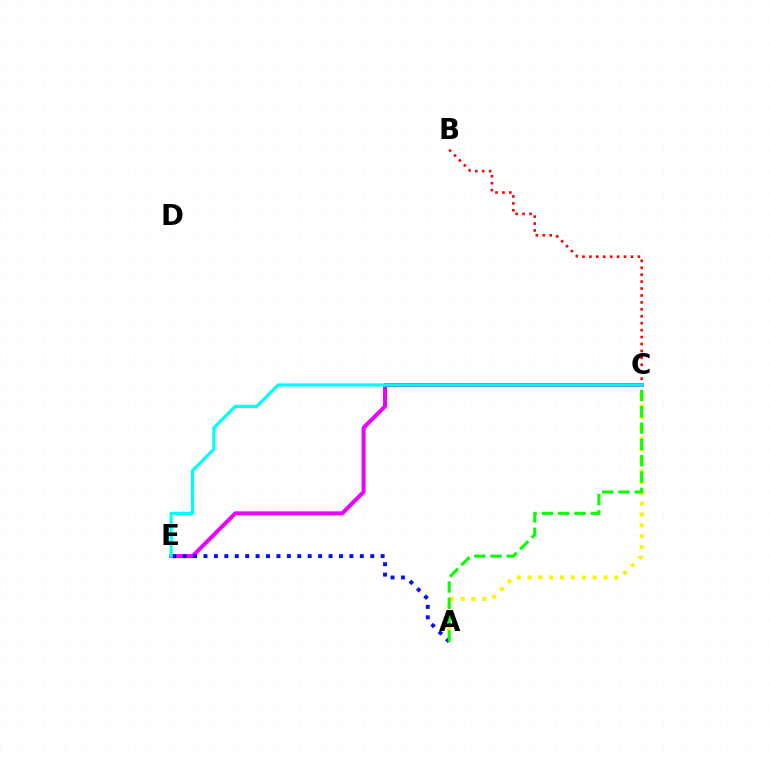{('A', 'C'): [{'color': '#fcf500', 'line_style': 'dotted', 'thickness': 2.94}, {'color': '#08ff00', 'line_style': 'dashed', 'thickness': 2.22}], ('C', 'E'): [{'color': '#ee00ff', 'line_style': 'solid', 'thickness': 2.88}, {'color': '#00fff6', 'line_style': 'solid', 'thickness': 2.31}], ('A', 'E'): [{'color': '#0010ff', 'line_style': 'dotted', 'thickness': 2.83}], ('B', 'C'): [{'color': '#ff0000', 'line_style': 'dotted', 'thickness': 1.88}]}